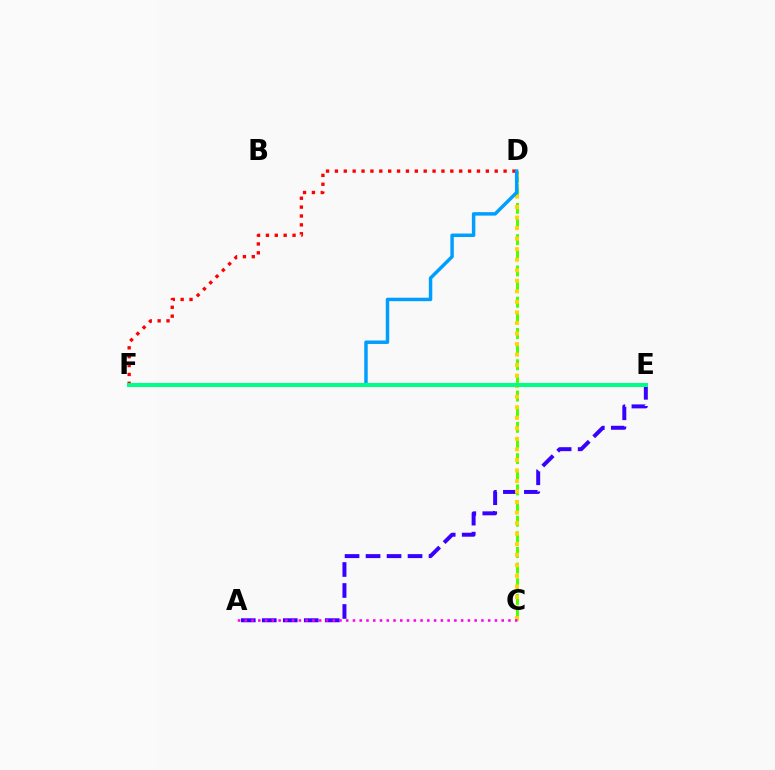{('A', 'E'): [{'color': '#3700ff', 'line_style': 'dashed', 'thickness': 2.85}], ('C', 'D'): [{'color': '#4fff00', 'line_style': 'dashed', 'thickness': 2.12}, {'color': '#ffd500', 'line_style': 'dotted', 'thickness': 2.86}], ('D', 'F'): [{'color': '#ff0000', 'line_style': 'dotted', 'thickness': 2.41}, {'color': '#009eff', 'line_style': 'solid', 'thickness': 2.49}], ('E', 'F'): [{'color': '#00ff86', 'line_style': 'solid', 'thickness': 2.93}], ('A', 'C'): [{'color': '#ff00ed', 'line_style': 'dotted', 'thickness': 1.84}]}